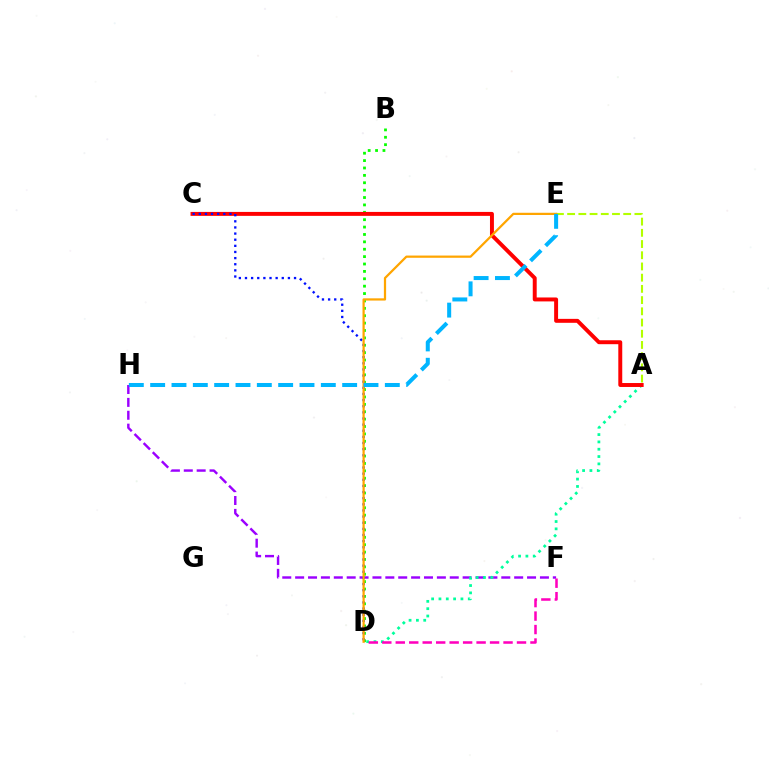{('B', 'D'): [{'color': '#08ff00', 'line_style': 'dotted', 'thickness': 2.01}], ('F', 'H'): [{'color': '#9b00ff', 'line_style': 'dashed', 'thickness': 1.75}], ('A', 'D'): [{'color': '#00ff9d', 'line_style': 'dotted', 'thickness': 1.99}], ('A', 'E'): [{'color': '#b3ff00', 'line_style': 'dashed', 'thickness': 1.52}], ('D', 'F'): [{'color': '#ff00bd', 'line_style': 'dashed', 'thickness': 1.83}], ('A', 'C'): [{'color': '#ff0000', 'line_style': 'solid', 'thickness': 2.84}], ('C', 'D'): [{'color': '#0010ff', 'line_style': 'dotted', 'thickness': 1.67}], ('D', 'E'): [{'color': '#ffa500', 'line_style': 'solid', 'thickness': 1.61}], ('E', 'H'): [{'color': '#00b5ff', 'line_style': 'dashed', 'thickness': 2.9}]}